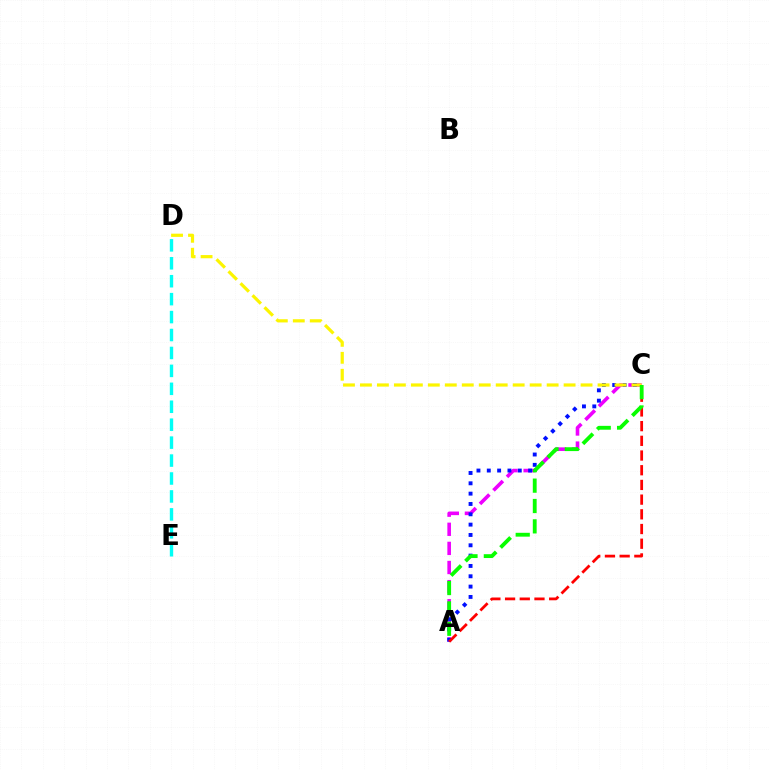{('D', 'E'): [{'color': '#00fff6', 'line_style': 'dashed', 'thickness': 2.44}], ('A', 'C'): [{'color': '#ee00ff', 'line_style': 'dashed', 'thickness': 2.6}, {'color': '#0010ff', 'line_style': 'dotted', 'thickness': 2.81}, {'color': '#ff0000', 'line_style': 'dashed', 'thickness': 2.0}, {'color': '#08ff00', 'line_style': 'dashed', 'thickness': 2.77}], ('C', 'D'): [{'color': '#fcf500', 'line_style': 'dashed', 'thickness': 2.31}]}